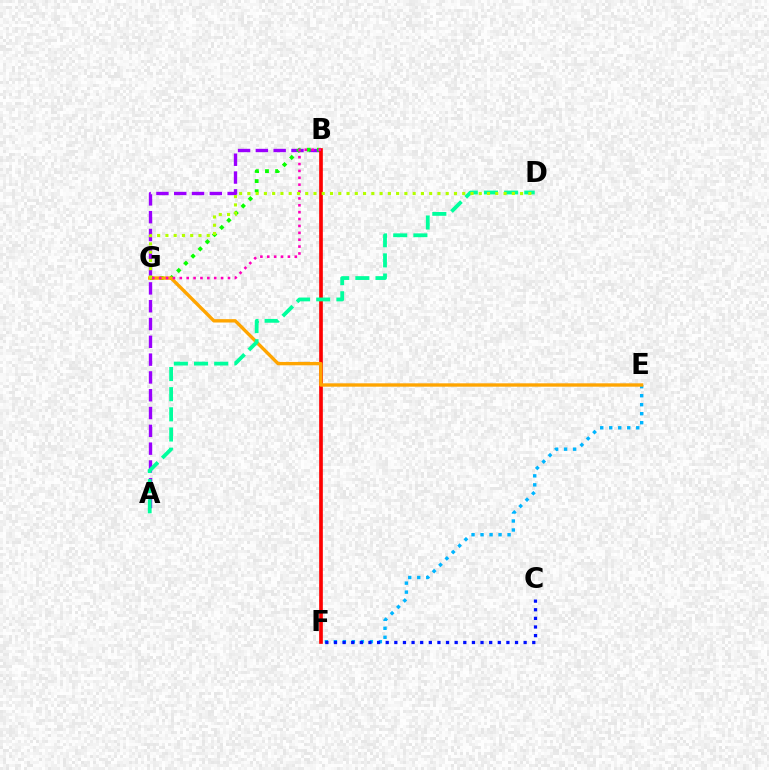{('A', 'B'): [{'color': '#9b00ff', 'line_style': 'dashed', 'thickness': 2.42}], ('E', 'F'): [{'color': '#00b5ff', 'line_style': 'dotted', 'thickness': 2.45}], ('C', 'F'): [{'color': '#0010ff', 'line_style': 'dotted', 'thickness': 2.34}], ('B', 'G'): [{'color': '#08ff00', 'line_style': 'dotted', 'thickness': 2.75}, {'color': '#ff00bd', 'line_style': 'dotted', 'thickness': 1.87}], ('B', 'F'): [{'color': '#ff0000', 'line_style': 'solid', 'thickness': 2.64}], ('E', 'G'): [{'color': '#ffa500', 'line_style': 'solid', 'thickness': 2.42}], ('A', 'D'): [{'color': '#00ff9d', 'line_style': 'dashed', 'thickness': 2.74}], ('D', 'G'): [{'color': '#b3ff00', 'line_style': 'dotted', 'thickness': 2.25}]}